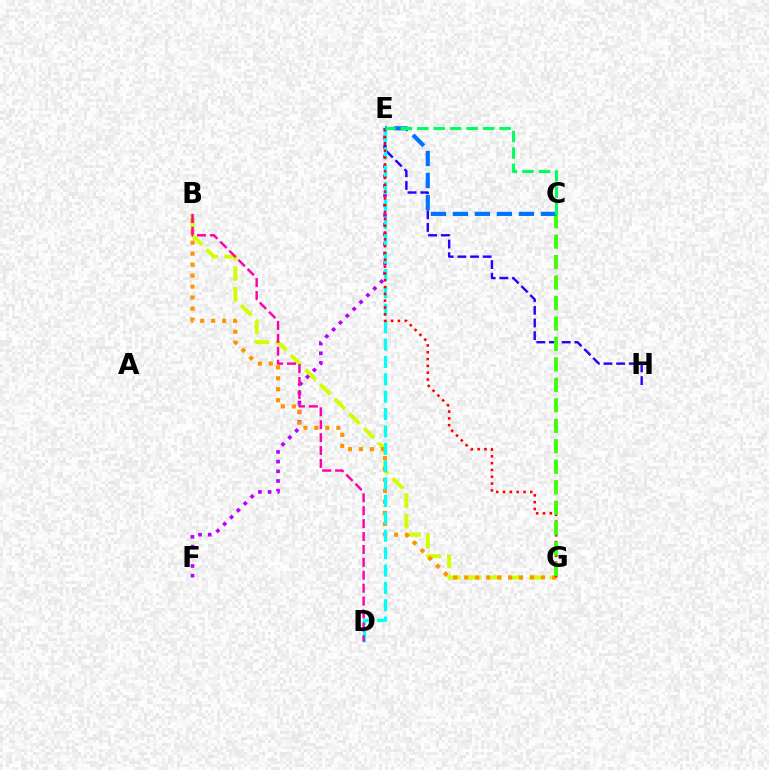{('B', 'G'): [{'color': '#d1ff00', 'line_style': 'dashed', 'thickness': 2.81}, {'color': '#ff9400', 'line_style': 'dotted', 'thickness': 2.98}], ('E', 'F'): [{'color': '#b900ff', 'line_style': 'dotted', 'thickness': 2.63}], ('E', 'H'): [{'color': '#2500ff', 'line_style': 'dashed', 'thickness': 1.72}], ('D', 'E'): [{'color': '#00fff6', 'line_style': 'dashed', 'thickness': 2.36}], ('B', 'D'): [{'color': '#ff00ac', 'line_style': 'dashed', 'thickness': 1.75}], ('E', 'G'): [{'color': '#ff0000', 'line_style': 'dotted', 'thickness': 1.85}], ('C', 'G'): [{'color': '#3dff00', 'line_style': 'dashed', 'thickness': 2.78}], ('C', 'E'): [{'color': '#0074ff', 'line_style': 'dashed', 'thickness': 2.99}, {'color': '#00ff5c', 'line_style': 'dashed', 'thickness': 2.24}]}